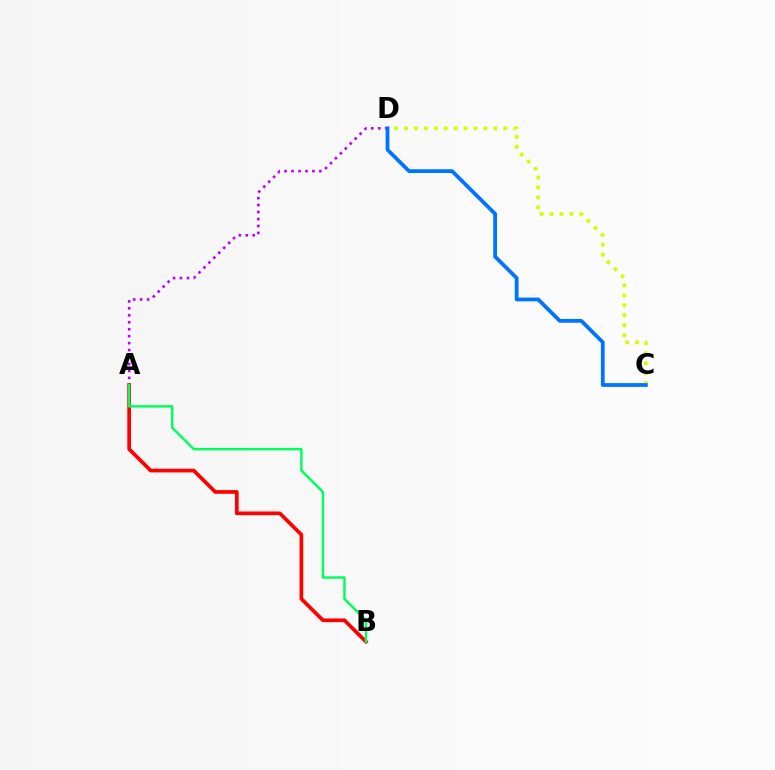{('A', 'D'): [{'color': '#b900ff', 'line_style': 'dotted', 'thickness': 1.89}], ('C', 'D'): [{'color': '#d1ff00', 'line_style': 'dotted', 'thickness': 2.7}, {'color': '#0074ff', 'line_style': 'solid', 'thickness': 2.72}], ('A', 'B'): [{'color': '#ff0000', 'line_style': 'solid', 'thickness': 2.67}, {'color': '#00ff5c', 'line_style': 'solid', 'thickness': 1.75}]}